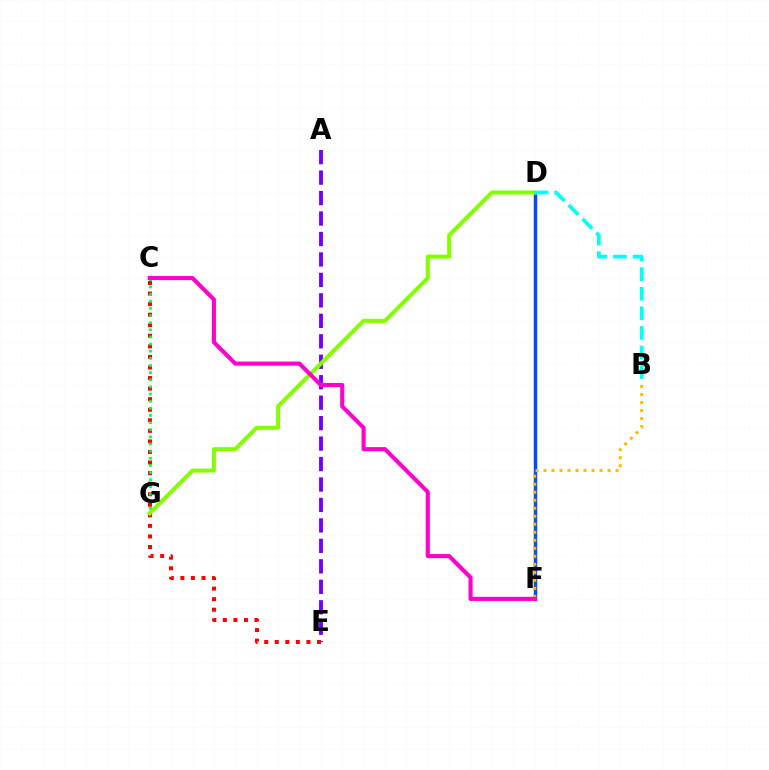{('A', 'E'): [{'color': '#7200ff', 'line_style': 'dashed', 'thickness': 2.78}], ('C', 'E'): [{'color': '#ff0000', 'line_style': 'dotted', 'thickness': 2.87}], ('D', 'F'): [{'color': '#004bff', 'line_style': 'solid', 'thickness': 2.49}], ('D', 'G'): [{'color': '#84ff00', 'line_style': 'solid', 'thickness': 2.89}], ('B', 'D'): [{'color': '#00fff6', 'line_style': 'dashed', 'thickness': 2.66}], ('B', 'F'): [{'color': '#ffbd00', 'line_style': 'dotted', 'thickness': 2.18}], ('C', 'G'): [{'color': '#00ff39', 'line_style': 'dotted', 'thickness': 1.94}], ('C', 'F'): [{'color': '#ff00cf', 'line_style': 'solid', 'thickness': 2.95}]}